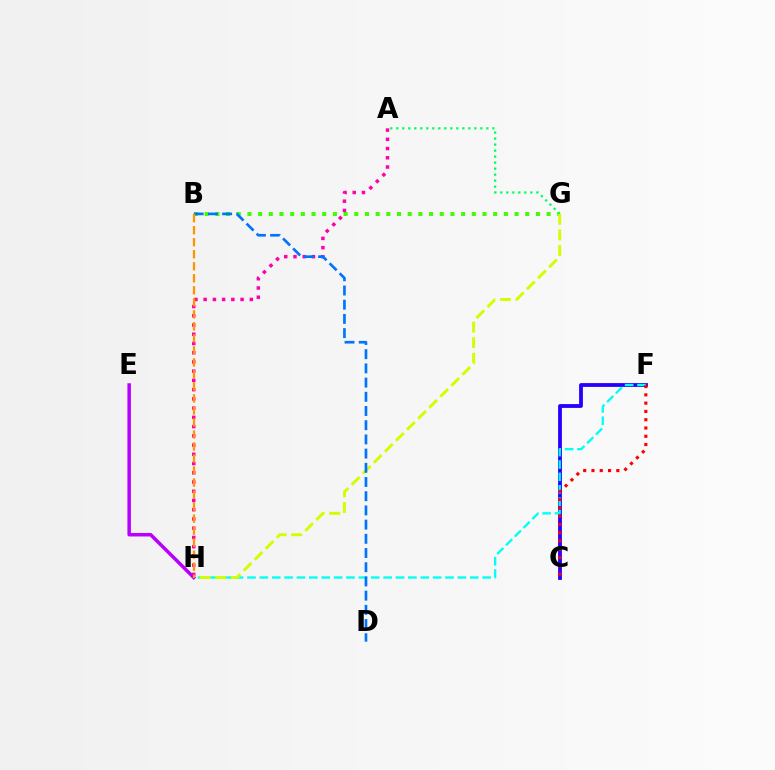{('B', 'G'): [{'color': '#3dff00', 'line_style': 'dotted', 'thickness': 2.9}], ('A', 'G'): [{'color': '#00ff5c', 'line_style': 'dotted', 'thickness': 1.63}], ('A', 'H'): [{'color': '#ff00ac', 'line_style': 'dotted', 'thickness': 2.51}], ('C', 'F'): [{'color': '#2500ff', 'line_style': 'solid', 'thickness': 2.74}, {'color': '#ff0000', 'line_style': 'dotted', 'thickness': 2.25}], ('F', 'H'): [{'color': '#00fff6', 'line_style': 'dashed', 'thickness': 1.68}], ('G', 'H'): [{'color': '#d1ff00', 'line_style': 'dashed', 'thickness': 2.12}], ('B', 'D'): [{'color': '#0074ff', 'line_style': 'dashed', 'thickness': 1.93}], ('E', 'H'): [{'color': '#b900ff', 'line_style': 'solid', 'thickness': 2.52}], ('B', 'H'): [{'color': '#ff9400', 'line_style': 'dashed', 'thickness': 1.63}]}